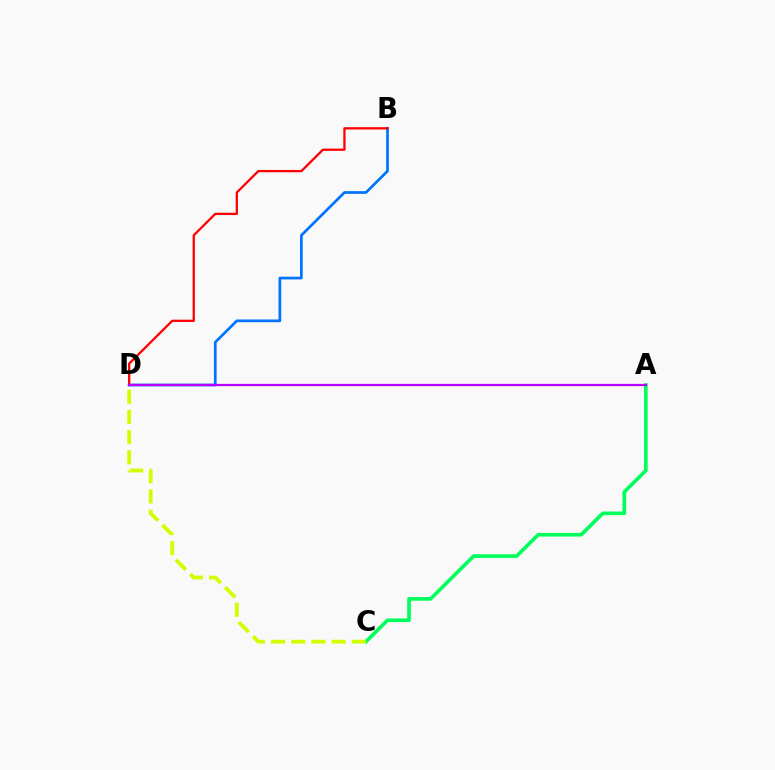{('A', 'C'): [{'color': '#00ff5c', 'line_style': 'solid', 'thickness': 2.62}], ('C', 'D'): [{'color': '#d1ff00', 'line_style': 'dashed', 'thickness': 2.75}], ('B', 'D'): [{'color': '#0074ff', 'line_style': 'solid', 'thickness': 1.95}, {'color': '#ff0000', 'line_style': 'solid', 'thickness': 1.64}], ('A', 'D'): [{'color': '#b900ff', 'line_style': 'solid', 'thickness': 1.6}]}